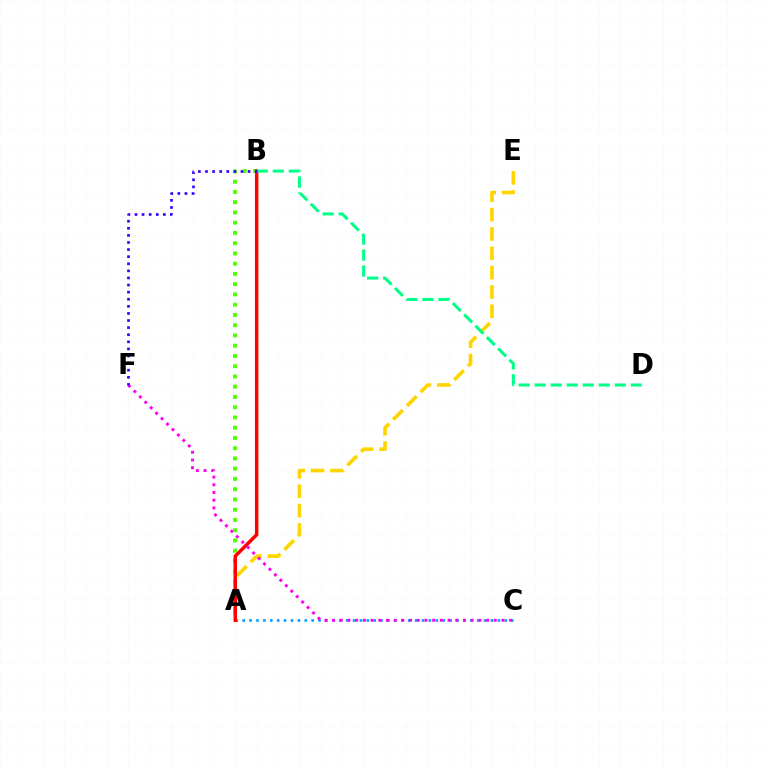{('A', 'B'): [{'color': '#4fff00', 'line_style': 'dotted', 'thickness': 2.79}, {'color': '#ff0000', 'line_style': 'solid', 'thickness': 2.5}], ('A', 'E'): [{'color': '#ffd500', 'line_style': 'dashed', 'thickness': 2.63}], ('A', 'C'): [{'color': '#009eff', 'line_style': 'dotted', 'thickness': 1.87}], ('B', 'D'): [{'color': '#00ff86', 'line_style': 'dashed', 'thickness': 2.18}], ('C', 'F'): [{'color': '#ff00ed', 'line_style': 'dotted', 'thickness': 2.09}], ('B', 'F'): [{'color': '#3700ff', 'line_style': 'dotted', 'thickness': 1.93}]}